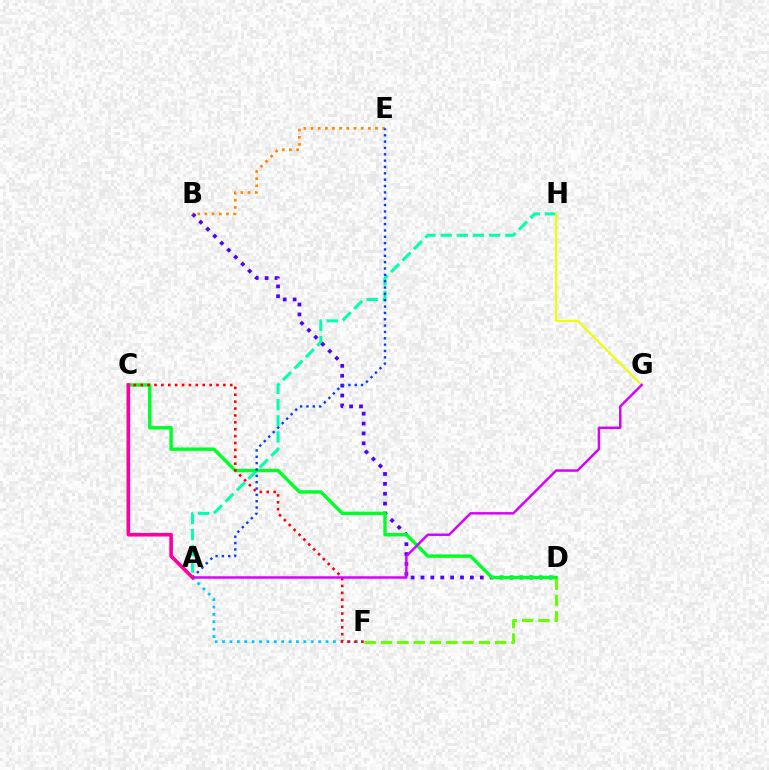{('A', 'H'): [{'color': '#00ffaf', 'line_style': 'dashed', 'thickness': 2.2}], ('D', 'F'): [{'color': '#66ff00', 'line_style': 'dashed', 'thickness': 2.21}], ('A', 'F'): [{'color': '#00c7ff', 'line_style': 'dotted', 'thickness': 2.01}], ('B', 'D'): [{'color': '#4f00ff', 'line_style': 'dotted', 'thickness': 2.69}], ('G', 'H'): [{'color': '#eeff00', 'line_style': 'solid', 'thickness': 1.53}], ('B', 'E'): [{'color': '#ff8800', 'line_style': 'dotted', 'thickness': 1.95}], ('C', 'D'): [{'color': '#00ff27', 'line_style': 'solid', 'thickness': 2.45}], ('C', 'F'): [{'color': '#ff0000', 'line_style': 'dotted', 'thickness': 1.87}], ('A', 'E'): [{'color': '#003fff', 'line_style': 'dotted', 'thickness': 1.72}], ('A', 'G'): [{'color': '#d600ff', 'line_style': 'solid', 'thickness': 1.77}], ('A', 'C'): [{'color': '#ff00a0', 'line_style': 'solid', 'thickness': 2.62}]}